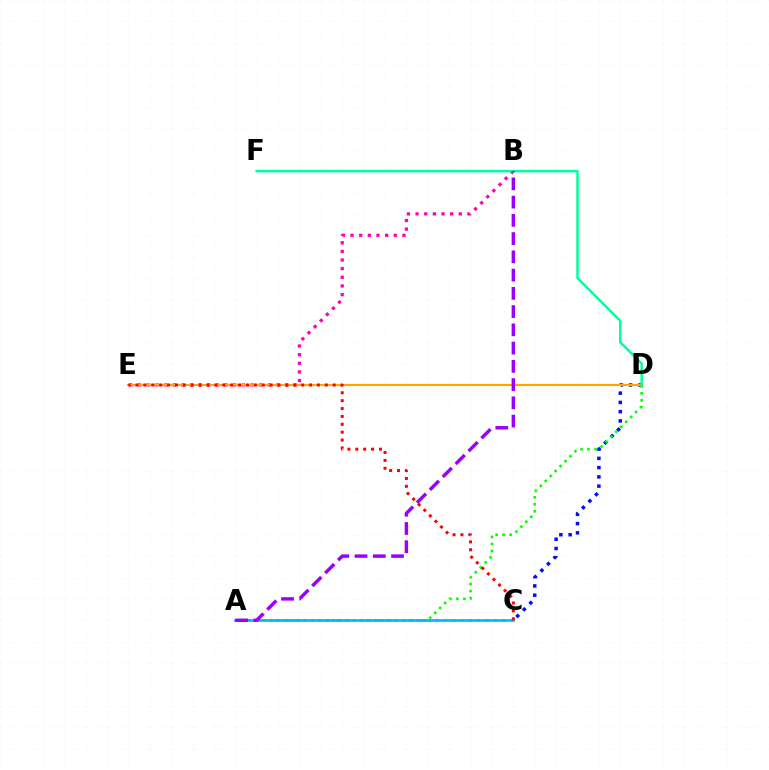{('C', 'D'): [{'color': '#0010ff', 'line_style': 'dotted', 'thickness': 2.52}], ('A', 'D'): [{'color': '#08ff00', 'line_style': 'dotted', 'thickness': 1.9}], ('B', 'E'): [{'color': '#ff00bd', 'line_style': 'dotted', 'thickness': 2.35}], ('A', 'C'): [{'color': '#b3ff00', 'line_style': 'dotted', 'thickness': 2.26}, {'color': '#00b5ff', 'line_style': 'solid', 'thickness': 1.87}], ('D', 'E'): [{'color': '#ffa500', 'line_style': 'solid', 'thickness': 1.54}], ('D', 'F'): [{'color': '#00ff9d', 'line_style': 'solid', 'thickness': 1.78}], ('A', 'B'): [{'color': '#9b00ff', 'line_style': 'dashed', 'thickness': 2.48}], ('C', 'E'): [{'color': '#ff0000', 'line_style': 'dotted', 'thickness': 2.14}]}